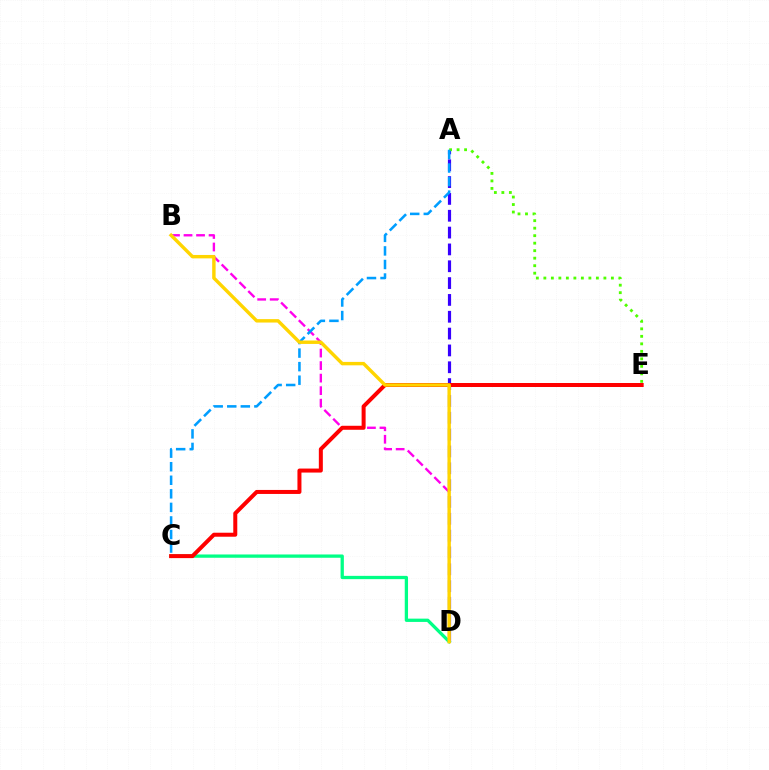{('A', 'D'): [{'color': '#3700ff', 'line_style': 'dashed', 'thickness': 2.29}], ('A', 'E'): [{'color': '#4fff00', 'line_style': 'dotted', 'thickness': 2.04}], ('B', 'D'): [{'color': '#ff00ed', 'line_style': 'dashed', 'thickness': 1.7}, {'color': '#ffd500', 'line_style': 'solid', 'thickness': 2.46}], ('A', 'C'): [{'color': '#009eff', 'line_style': 'dashed', 'thickness': 1.84}], ('C', 'D'): [{'color': '#00ff86', 'line_style': 'solid', 'thickness': 2.37}], ('C', 'E'): [{'color': '#ff0000', 'line_style': 'solid', 'thickness': 2.88}]}